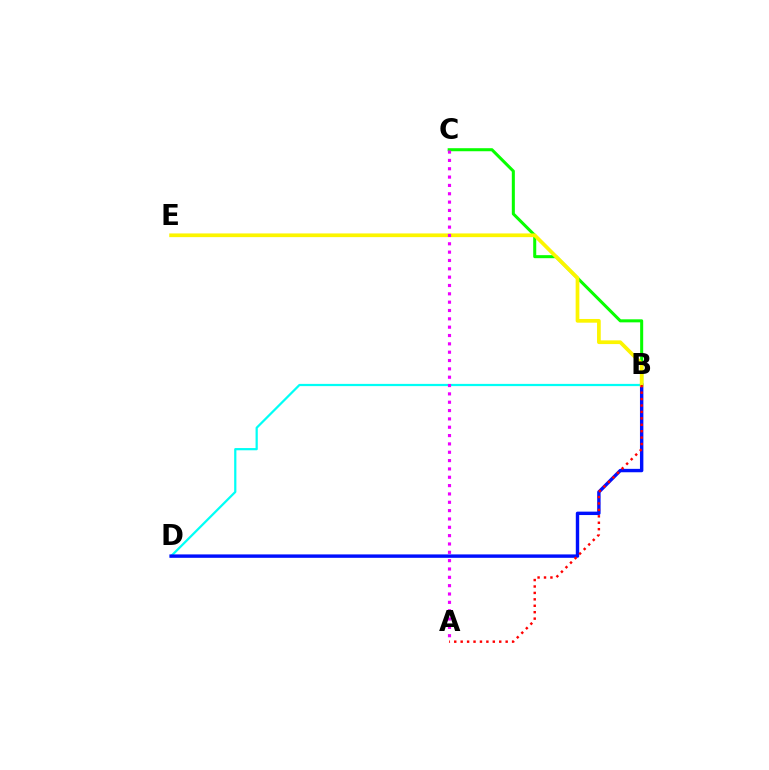{('B', 'C'): [{'color': '#08ff00', 'line_style': 'solid', 'thickness': 2.19}], ('B', 'D'): [{'color': '#00fff6', 'line_style': 'solid', 'thickness': 1.6}, {'color': '#0010ff', 'line_style': 'solid', 'thickness': 2.45}], ('B', 'E'): [{'color': '#fcf500', 'line_style': 'solid', 'thickness': 2.67}], ('A', 'C'): [{'color': '#ee00ff', 'line_style': 'dotted', 'thickness': 2.27}], ('A', 'B'): [{'color': '#ff0000', 'line_style': 'dotted', 'thickness': 1.75}]}